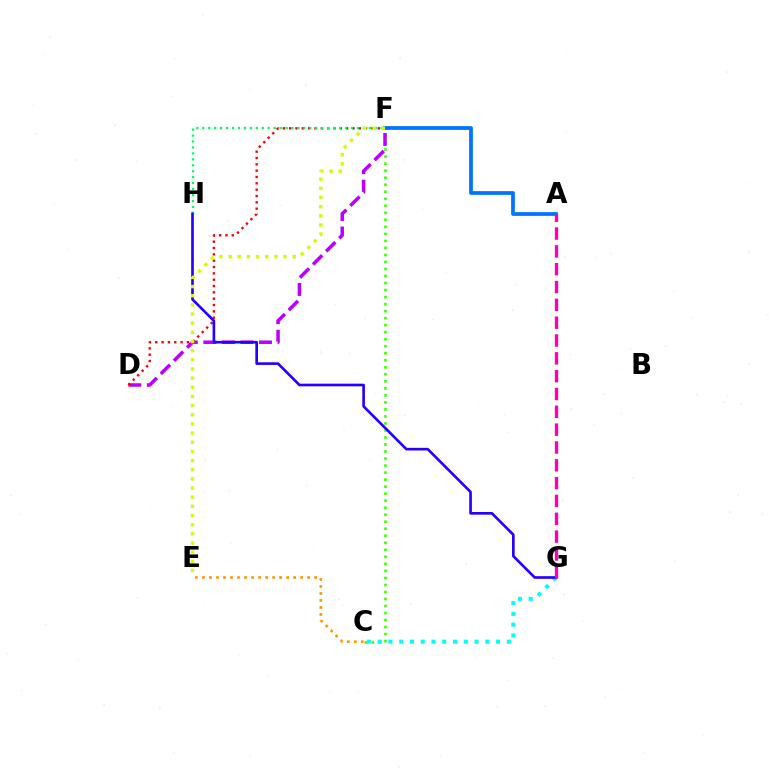{('C', 'F'): [{'color': '#3dff00', 'line_style': 'dotted', 'thickness': 1.91}], ('C', 'G'): [{'color': '#00fff6', 'line_style': 'dotted', 'thickness': 2.93}], ('D', 'F'): [{'color': '#b900ff', 'line_style': 'dashed', 'thickness': 2.52}, {'color': '#ff0000', 'line_style': 'dotted', 'thickness': 1.72}], ('F', 'H'): [{'color': '#00ff5c', 'line_style': 'dotted', 'thickness': 1.62}], ('G', 'H'): [{'color': '#2500ff', 'line_style': 'solid', 'thickness': 1.91}], ('A', 'F'): [{'color': '#0074ff', 'line_style': 'solid', 'thickness': 2.7}], ('A', 'G'): [{'color': '#ff00ac', 'line_style': 'dashed', 'thickness': 2.42}], ('C', 'E'): [{'color': '#ff9400', 'line_style': 'dotted', 'thickness': 1.91}], ('E', 'F'): [{'color': '#d1ff00', 'line_style': 'dotted', 'thickness': 2.49}]}